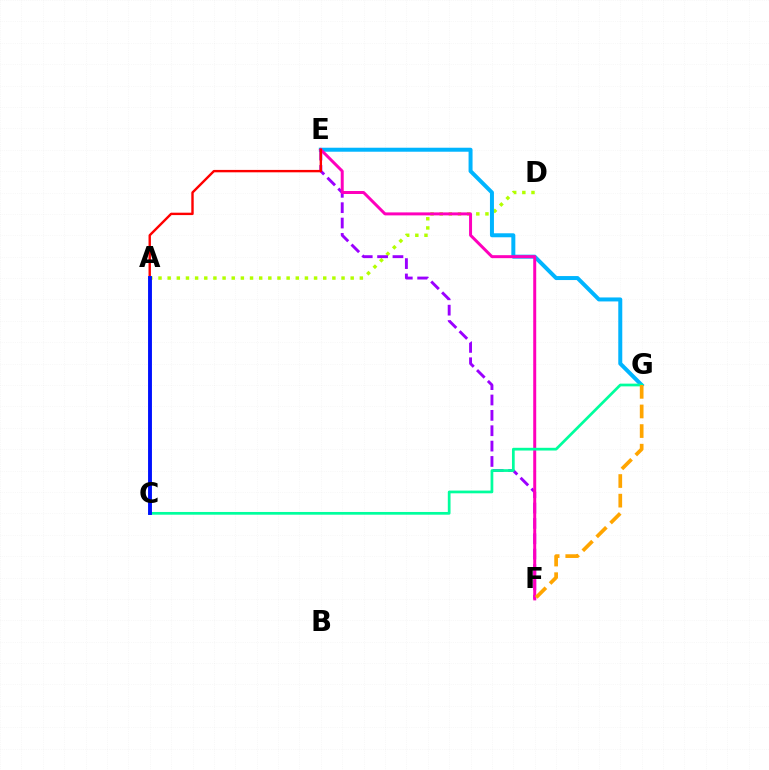{('A', 'D'): [{'color': '#b3ff00', 'line_style': 'dotted', 'thickness': 2.49}], ('E', 'G'): [{'color': '#00b5ff', 'line_style': 'solid', 'thickness': 2.87}], ('E', 'F'): [{'color': '#9b00ff', 'line_style': 'dashed', 'thickness': 2.09}, {'color': '#ff00bd', 'line_style': 'solid', 'thickness': 2.15}], ('A', 'C'): [{'color': '#08ff00', 'line_style': 'dotted', 'thickness': 1.62}, {'color': '#0010ff', 'line_style': 'solid', 'thickness': 2.79}], ('C', 'G'): [{'color': '#00ff9d', 'line_style': 'solid', 'thickness': 1.96}], ('A', 'E'): [{'color': '#ff0000', 'line_style': 'solid', 'thickness': 1.73}], ('F', 'G'): [{'color': '#ffa500', 'line_style': 'dashed', 'thickness': 2.66}]}